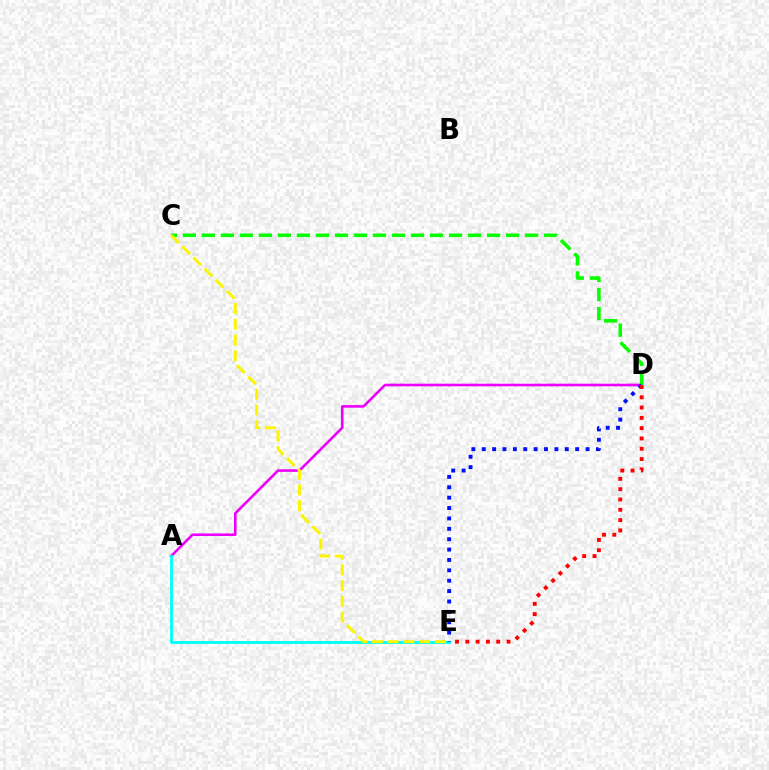{('A', 'D'): [{'color': '#ee00ff', 'line_style': 'solid', 'thickness': 1.87}], ('C', 'D'): [{'color': '#08ff00', 'line_style': 'dashed', 'thickness': 2.58}], ('A', 'E'): [{'color': '#00fff6', 'line_style': 'solid', 'thickness': 2.05}], ('C', 'E'): [{'color': '#fcf500', 'line_style': 'dashed', 'thickness': 2.14}], ('D', 'E'): [{'color': '#0010ff', 'line_style': 'dotted', 'thickness': 2.82}, {'color': '#ff0000', 'line_style': 'dotted', 'thickness': 2.8}]}